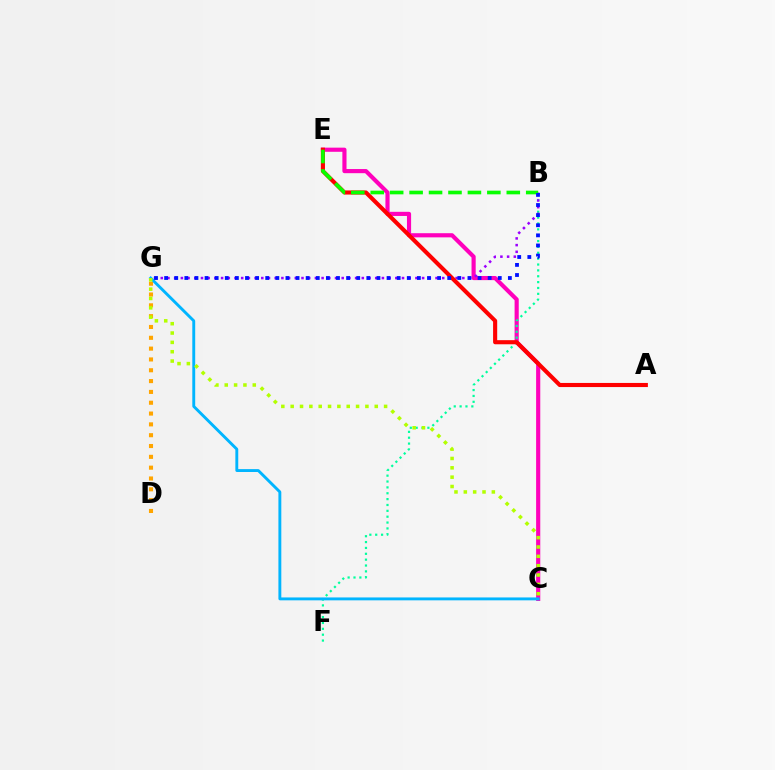{('C', 'E'): [{'color': '#ff00bd', 'line_style': 'solid', 'thickness': 2.98}], ('B', 'F'): [{'color': '#00ff9d', 'line_style': 'dotted', 'thickness': 1.59}], ('B', 'G'): [{'color': '#9b00ff', 'line_style': 'dotted', 'thickness': 1.82}, {'color': '#0010ff', 'line_style': 'dotted', 'thickness': 2.75}], ('D', 'G'): [{'color': '#ffa500', 'line_style': 'dotted', 'thickness': 2.94}], ('C', 'G'): [{'color': '#00b5ff', 'line_style': 'solid', 'thickness': 2.08}, {'color': '#b3ff00', 'line_style': 'dotted', 'thickness': 2.54}], ('A', 'E'): [{'color': '#ff0000', 'line_style': 'solid', 'thickness': 2.96}], ('B', 'E'): [{'color': '#08ff00', 'line_style': 'dashed', 'thickness': 2.64}]}